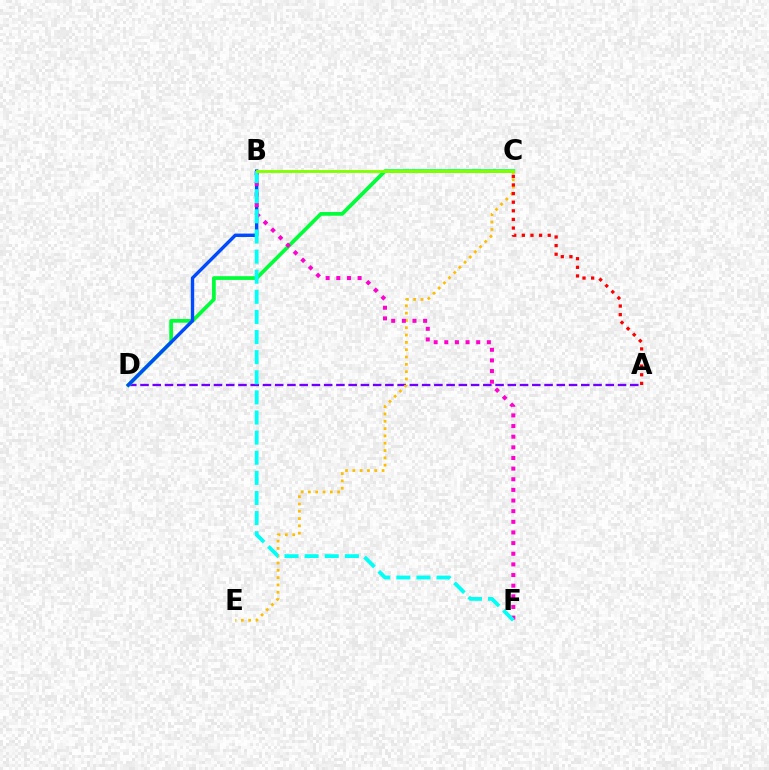{('A', 'D'): [{'color': '#7200ff', 'line_style': 'dashed', 'thickness': 1.66}], ('C', 'E'): [{'color': '#ffbd00', 'line_style': 'dotted', 'thickness': 1.99}], ('A', 'C'): [{'color': '#ff0000', 'line_style': 'dotted', 'thickness': 2.34}], ('C', 'D'): [{'color': '#00ff39', 'line_style': 'solid', 'thickness': 2.68}], ('B', 'D'): [{'color': '#004bff', 'line_style': 'solid', 'thickness': 2.45}], ('B', 'F'): [{'color': '#ff00cf', 'line_style': 'dotted', 'thickness': 2.89}, {'color': '#00fff6', 'line_style': 'dashed', 'thickness': 2.73}], ('B', 'C'): [{'color': '#84ff00', 'line_style': 'solid', 'thickness': 2.05}]}